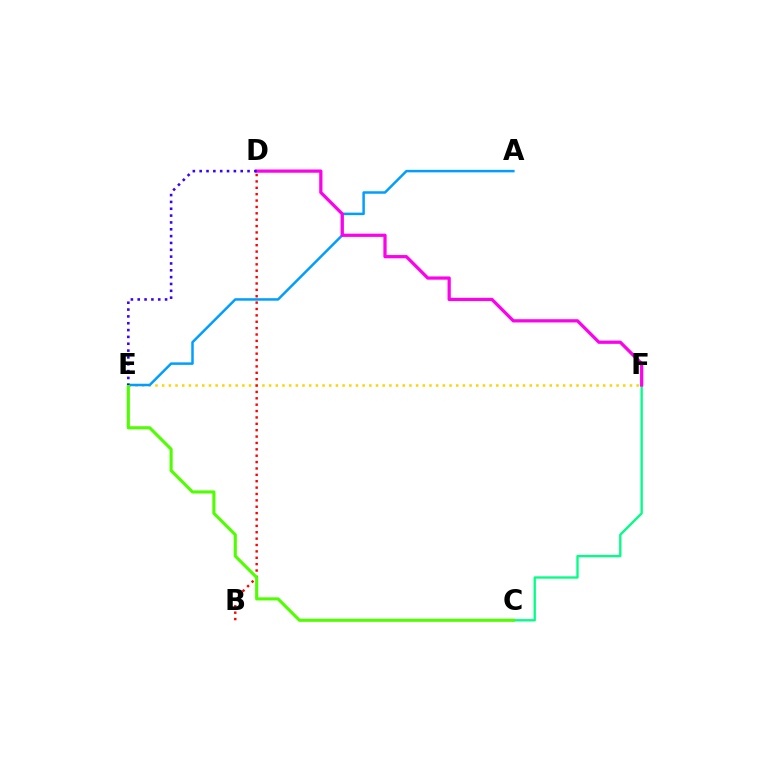{('E', 'F'): [{'color': '#ffd500', 'line_style': 'dotted', 'thickness': 1.82}], ('B', 'D'): [{'color': '#ff0000', 'line_style': 'dotted', 'thickness': 1.73}], ('A', 'E'): [{'color': '#009eff', 'line_style': 'solid', 'thickness': 1.8}], ('C', 'F'): [{'color': '#00ff86', 'line_style': 'solid', 'thickness': 1.68}], ('C', 'E'): [{'color': '#4fff00', 'line_style': 'solid', 'thickness': 2.24}], ('D', 'F'): [{'color': '#ff00ed', 'line_style': 'solid', 'thickness': 2.33}], ('D', 'E'): [{'color': '#3700ff', 'line_style': 'dotted', 'thickness': 1.86}]}